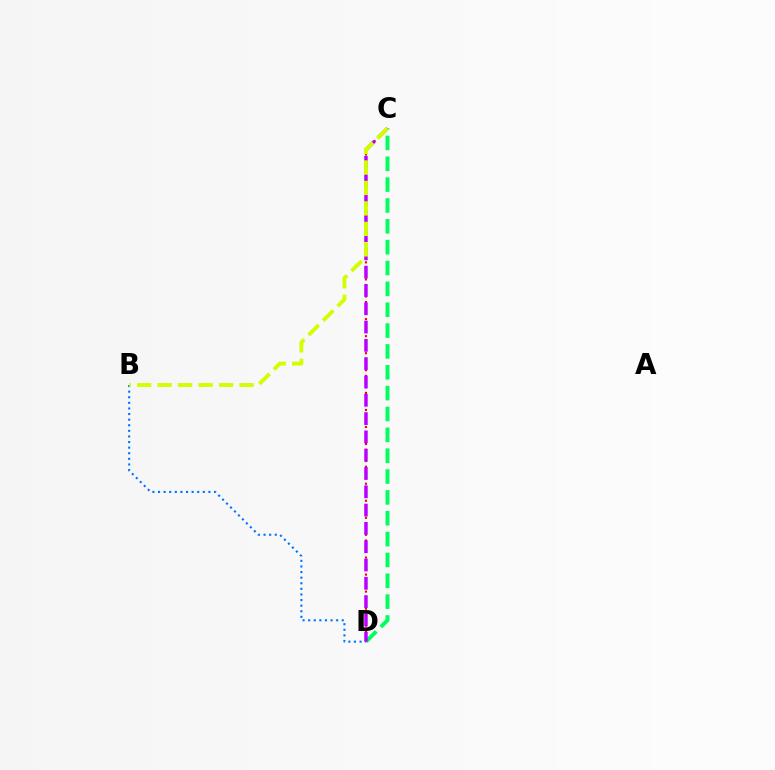{('C', 'D'): [{'color': '#00ff5c', 'line_style': 'dashed', 'thickness': 2.83}, {'color': '#ff0000', 'line_style': 'dotted', 'thickness': 1.54}, {'color': '#b900ff', 'line_style': 'dashed', 'thickness': 2.49}], ('B', 'D'): [{'color': '#0074ff', 'line_style': 'dotted', 'thickness': 1.52}], ('B', 'C'): [{'color': '#d1ff00', 'line_style': 'dashed', 'thickness': 2.78}]}